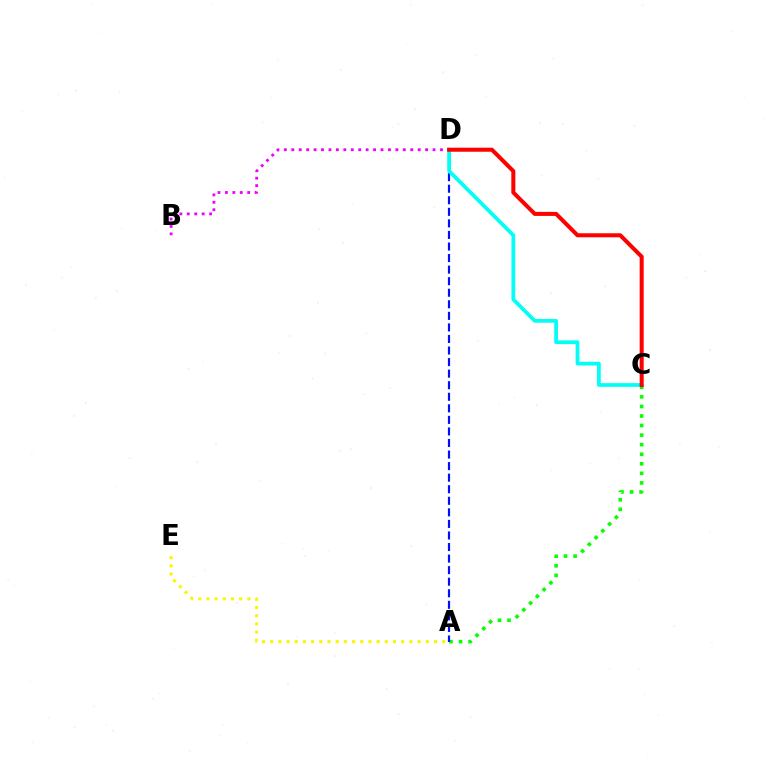{('A', 'E'): [{'color': '#fcf500', 'line_style': 'dotted', 'thickness': 2.23}], ('A', 'C'): [{'color': '#08ff00', 'line_style': 'dotted', 'thickness': 2.6}], ('A', 'D'): [{'color': '#0010ff', 'line_style': 'dashed', 'thickness': 1.57}], ('C', 'D'): [{'color': '#00fff6', 'line_style': 'solid', 'thickness': 2.69}, {'color': '#ff0000', 'line_style': 'solid', 'thickness': 2.9}], ('B', 'D'): [{'color': '#ee00ff', 'line_style': 'dotted', 'thickness': 2.02}]}